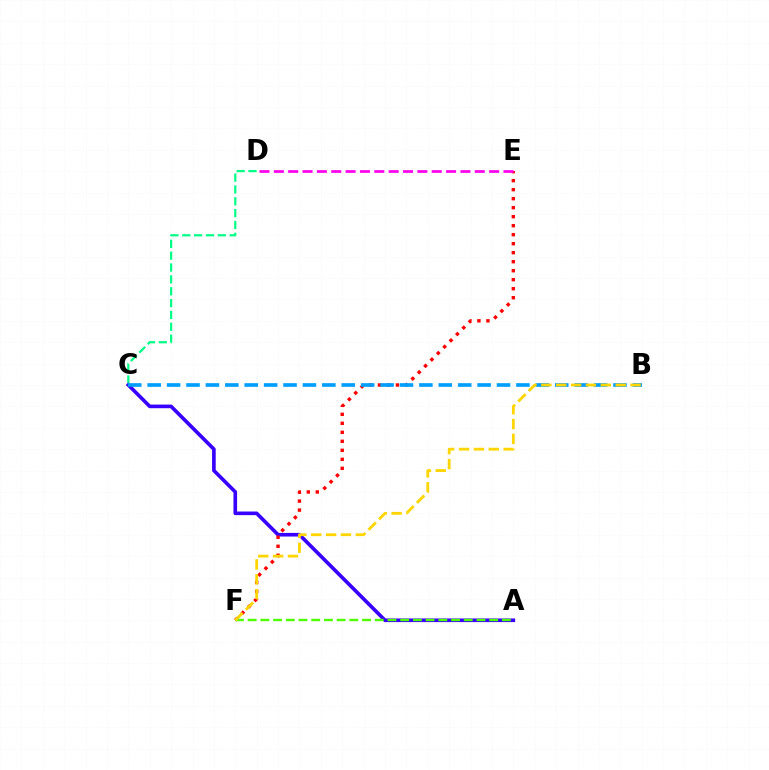{('C', 'D'): [{'color': '#00ff86', 'line_style': 'dashed', 'thickness': 1.61}], ('A', 'C'): [{'color': '#3700ff', 'line_style': 'solid', 'thickness': 2.61}], ('E', 'F'): [{'color': '#ff0000', 'line_style': 'dotted', 'thickness': 2.45}], ('A', 'F'): [{'color': '#4fff00', 'line_style': 'dashed', 'thickness': 1.73}], ('D', 'E'): [{'color': '#ff00ed', 'line_style': 'dashed', 'thickness': 1.95}], ('B', 'C'): [{'color': '#009eff', 'line_style': 'dashed', 'thickness': 2.64}], ('B', 'F'): [{'color': '#ffd500', 'line_style': 'dashed', 'thickness': 2.02}]}